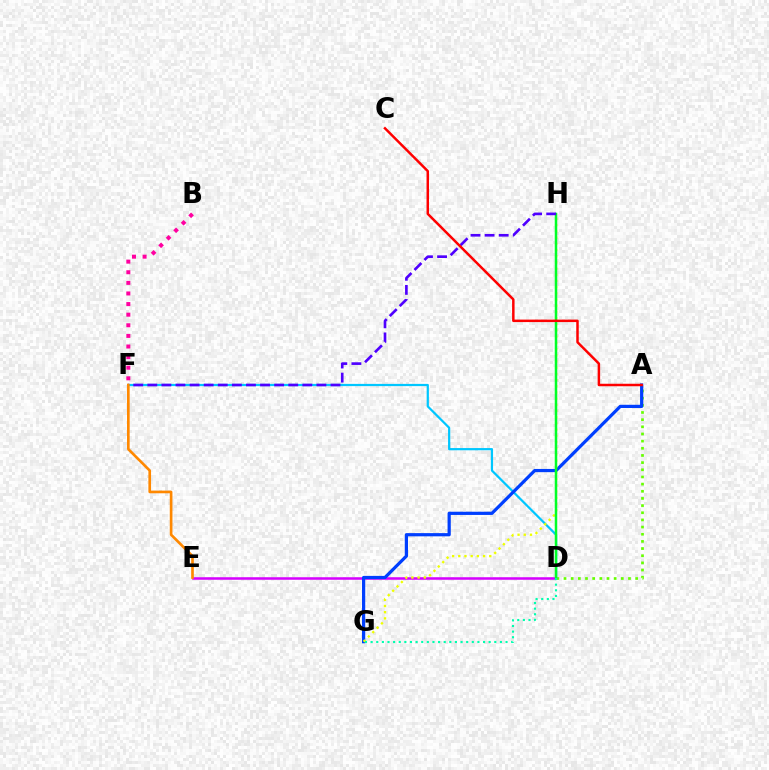{('D', 'E'): [{'color': '#d600ff', 'line_style': 'solid', 'thickness': 1.82}], ('A', 'D'): [{'color': '#66ff00', 'line_style': 'dotted', 'thickness': 1.95}], ('D', 'F'): [{'color': '#00c7ff', 'line_style': 'solid', 'thickness': 1.6}], ('A', 'G'): [{'color': '#003fff', 'line_style': 'solid', 'thickness': 2.31}], ('G', 'H'): [{'color': '#eeff00', 'line_style': 'dotted', 'thickness': 1.68}], ('D', 'H'): [{'color': '#00ff27', 'line_style': 'solid', 'thickness': 1.8}], ('D', 'G'): [{'color': '#00ffaf', 'line_style': 'dotted', 'thickness': 1.53}], ('F', 'H'): [{'color': '#4f00ff', 'line_style': 'dashed', 'thickness': 1.91}], ('B', 'F'): [{'color': '#ff00a0', 'line_style': 'dotted', 'thickness': 2.88}], ('E', 'F'): [{'color': '#ff8800', 'line_style': 'solid', 'thickness': 1.91}], ('A', 'C'): [{'color': '#ff0000', 'line_style': 'solid', 'thickness': 1.79}]}